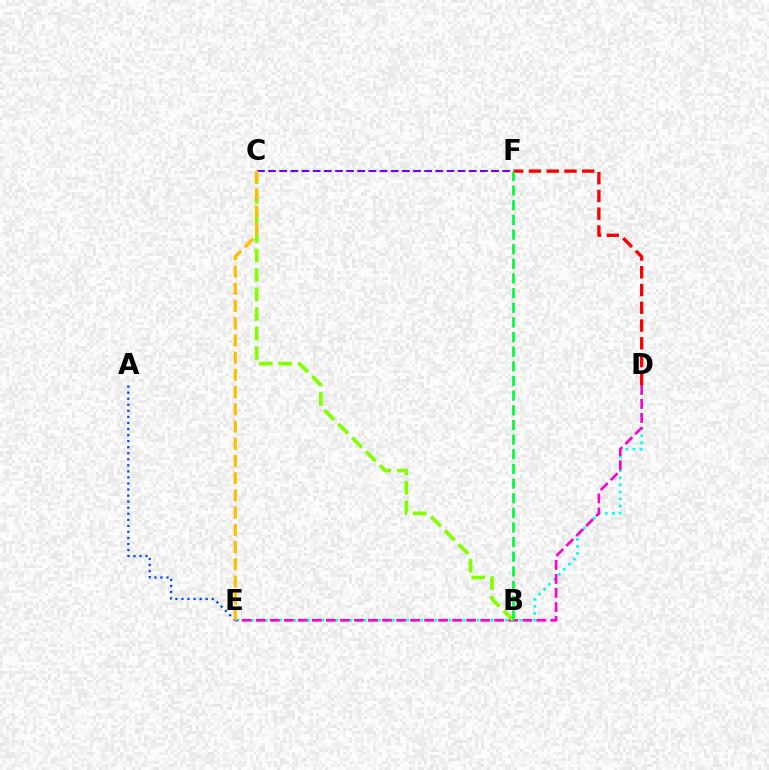{('A', 'E'): [{'color': '#004bff', 'line_style': 'dotted', 'thickness': 1.64}], ('D', 'F'): [{'color': '#ff0000', 'line_style': 'dashed', 'thickness': 2.41}], ('C', 'F'): [{'color': '#7200ff', 'line_style': 'dashed', 'thickness': 1.51}], ('D', 'E'): [{'color': '#00fff6', 'line_style': 'dotted', 'thickness': 1.92}, {'color': '#ff00cf', 'line_style': 'dashed', 'thickness': 1.91}], ('B', 'C'): [{'color': '#84ff00', 'line_style': 'dashed', 'thickness': 2.65}], ('C', 'E'): [{'color': '#ffbd00', 'line_style': 'dashed', 'thickness': 2.34}], ('B', 'F'): [{'color': '#00ff39', 'line_style': 'dashed', 'thickness': 1.99}]}